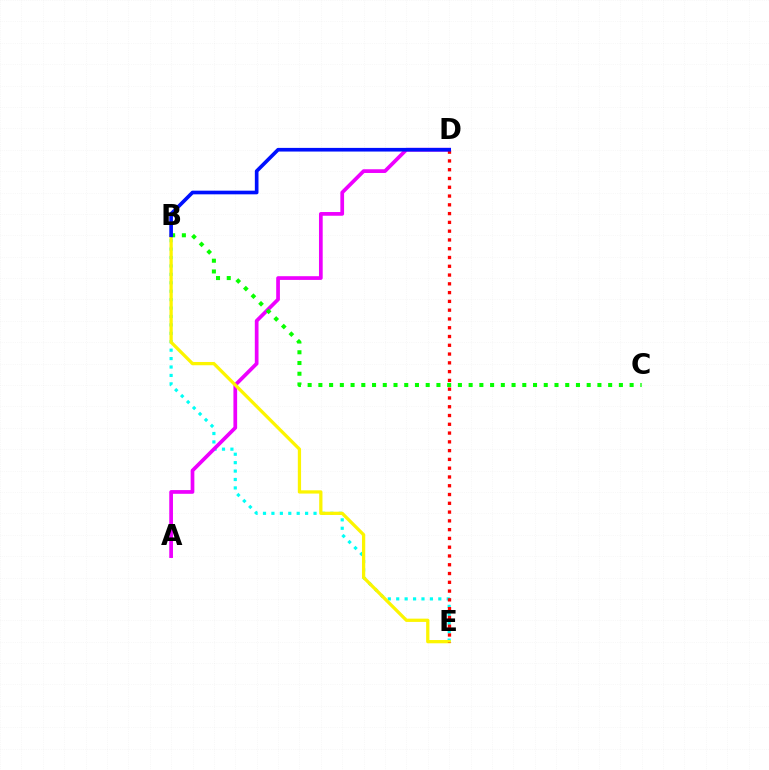{('B', 'E'): [{'color': '#00fff6', 'line_style': 'dotted', 'thickness': 2.29}, {'color': '#fcf500', 'line_style': 'solid', 'thickness': 2.35}], ('A', 'D'): [{'color': '#ee00ff', 'line_style': 'solid', 'thickness': 2.67}], ('B', 'C'): [{'color': '#08ff00', 'line_style': 'dotted', 'thickness': 2.92}], ('D', 'E'): [{'color': '#ff0000', 'line_style': 'dotted', 'thickness': 2.39}], ('B', 'D'): [{'color': '#0010ff', 'line_style': 'solid', 'thickness': 2.63}]}